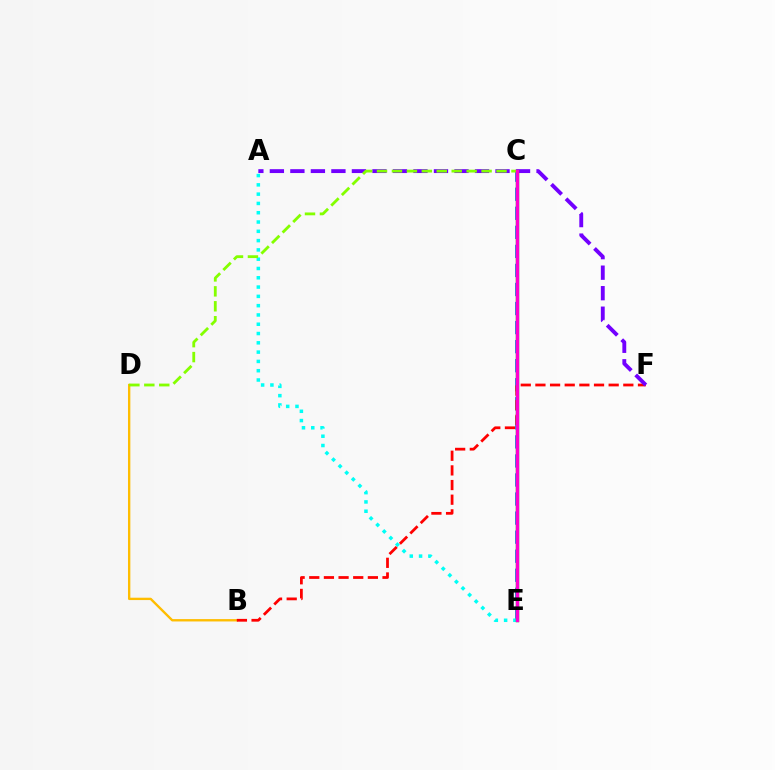{('C', 'E'): [{'color': '#004bff', 'line_style': 'dashed', 'thickness': 2.59}, {'color': '#00ff39', 'line_style': 'solid', 'thickness': 2.48}, {'color': '#ff00cf', 'line_style': 'solid', 'thickness': 2.43}], ('A', 'E'): [{'color': '#00fff6', 'line_style': 'dotted', 'thickness': 2.52}], ('B', 'D'): [{'color': '#ffbd00', 'line_style': 'solid', 'thickness': 1.7}], ('B', 'F'): [{'color': '#ff0000', 'line_style': 'dashed', 'thickness': 1.99}], ('A', 'F'): [{'color': '#7200ff', 'line_style': 'dashed', 'thickness': 2.79}], ('C', 'D'): [{'color': '#84ff00', 'line_style': 'dashed', 'thickness': 2.03}]}